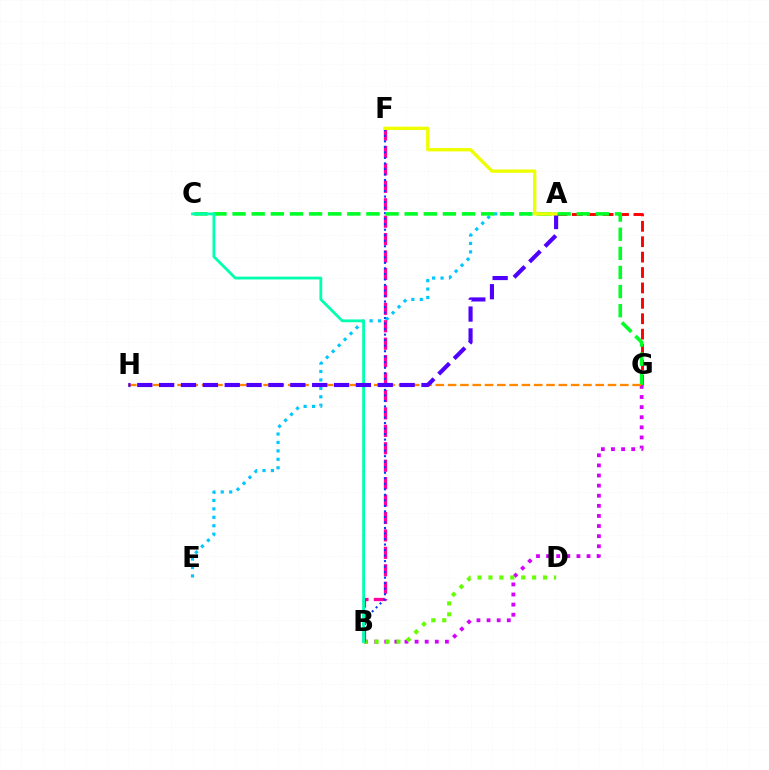{('A', 'E'): [{'color': '#00c7ff', 'line_style': 'dotted', 'thickness': 2.29}], ('A', 'G'): [{'color': '#ff0000', 'line_style': 'dashed', 'thickness': 2.09}], ('B', 'G'): [{'color': '#d600ff', 'line_style': 'dotted', 'thickness': 2.75}], ('B', 'D'): [{'color': '#66ff00', 'line_style': 'dotted', 'thickness': 2.97}], ('B', 'F'): [{'color': '#ff00a0', 'line_style': 'dashed', 'thickness': 2.37}, {'color': '#003fff', 'line_style': 'dotted', 'thickness': 1.5}], ('C', 'G'): [{'color': '#00ff27', 'line_style': 'dashed', 'thickness': 2.6}], ('B', 'C'): [{'color': '#00ffaf', 'line_style': 'solid', 'thickness': 2.02}], ('G', 'H'): [{'color': '#ff8800', 'line_style': 'dashed', 'thickness': 1.67}], ('A', 'H'): [{'color': '#4f00ff', 'line_style': 'dashed', 'thickness': 2.97}], ('A', 'F'): [{'color': '#eeff00', 'line_style': 'solid', 'thickness': 2.41}]}